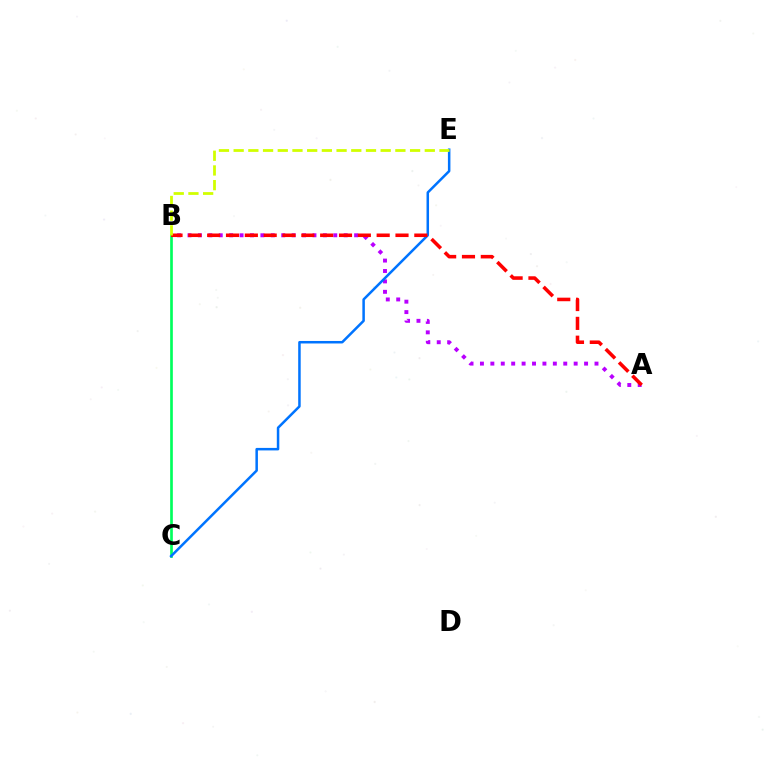{('A', 'B'): [{'color': '#b900ff', 'line_style': 'dotted', 'thickness': 2.83}, {'color': '#ff0000', 'line_style': 'dashed', 'thickness': 2.56}], ('B', 'C'): [{'color': '#00ff5c', 'line_style': 'solid', 'thickness': 1.93}], ('C', 'E'): [{'color': '#0074ff', 'line_style': 'solid', 'thickness': 1.81}], ('B', 'E'): [{'color': '#d1ff00', 'line_style': 'dashed', 'thickness': 2.0}]}